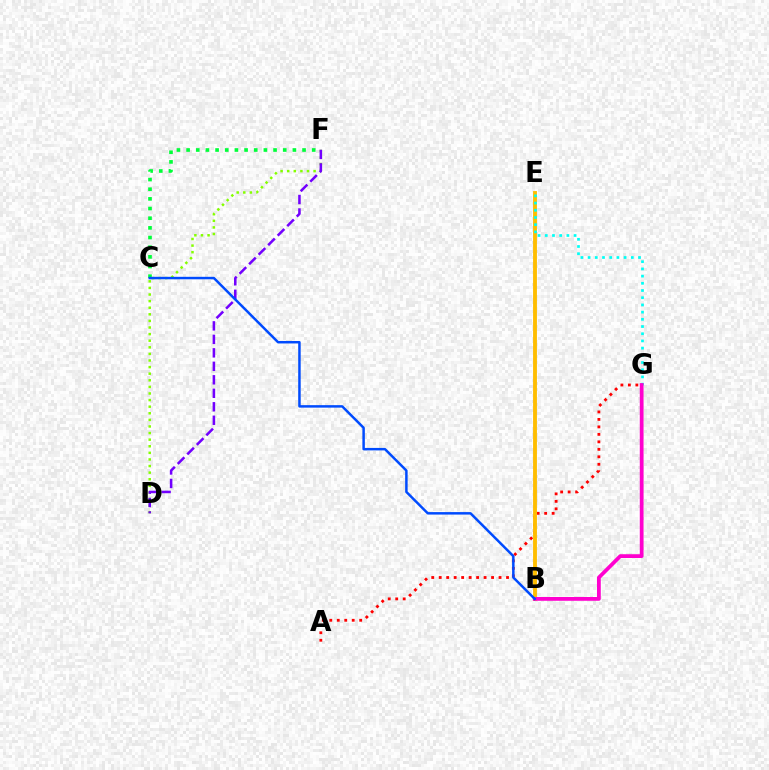{('C', 'F'): [{'color': '#00ff39', 'line_style': 'dotted', 'thickness': 2.63}], ('A', 'G'): [{'color': '#ff0000', 'line_style': 'dotted', 'thickness': 2.03}], ('B', 'E'): [{'color': '#ffbd00', 'line_style': 'solid', 'thickness': 2.78}], ('E', 'G'): [{'color': '#00fff6', 'line_style': 'dotted', 'thickness': 1.96}], ('B', 'G'): [{'color': '#ff00cf', 'line_style': 'solid', 'thickness': 2.72}], ('D', 'F'): [{'color': '#84ff00', 'line_style': 'dotted', 'thickness': 1.79}, {'color': '#7200ff', 'line_style': 'dashed', 'thickness': 1.83}], ('B', 'C'): [{'color': '#004bff', 'line_style': 'solid', 'thickness': 1.79}]}